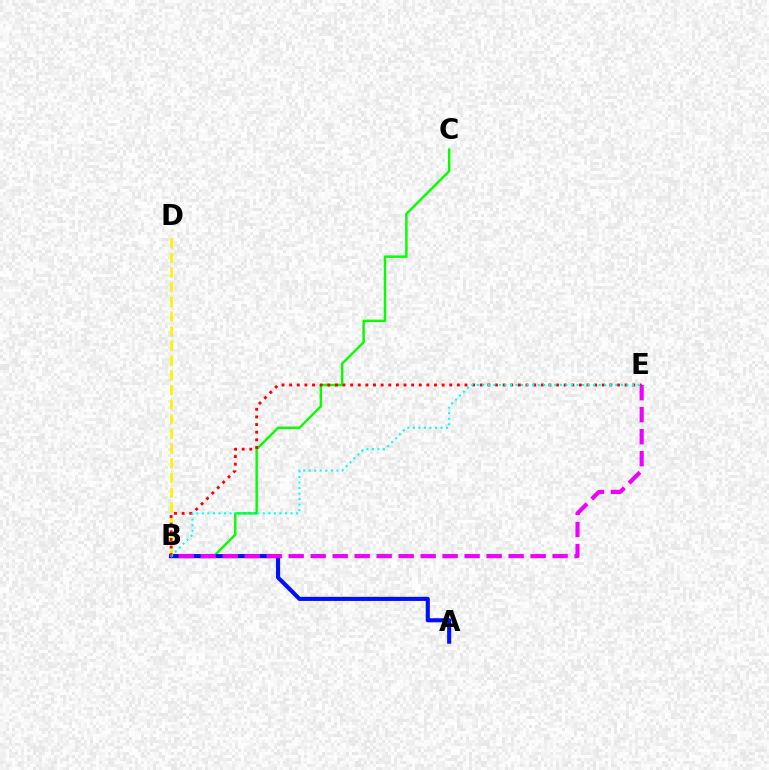{('B', 'C'): [{'color': '#08ff00', 'line_style': 'solid', 'thickness': 1.77}], ('A', 'B'): [{'color': '#0010ff', 'line_style': 'solid', 'thickness': 2.96}], ('B', 'D'): [{'color': '#fcf500', 'line_style': 'dashed', 'thickness': 1.99}], ('B', 'E'): [{'color': '#ff0000', 'line_style': 'dotted', 'thickness': 2.07}, {'color': '#00fff6', 'line_style': 'dotted', 'thickness': 1.51}, {'color': '#ee00ff', 'line_style': 'dashed', 'thickness': 2.99}]}